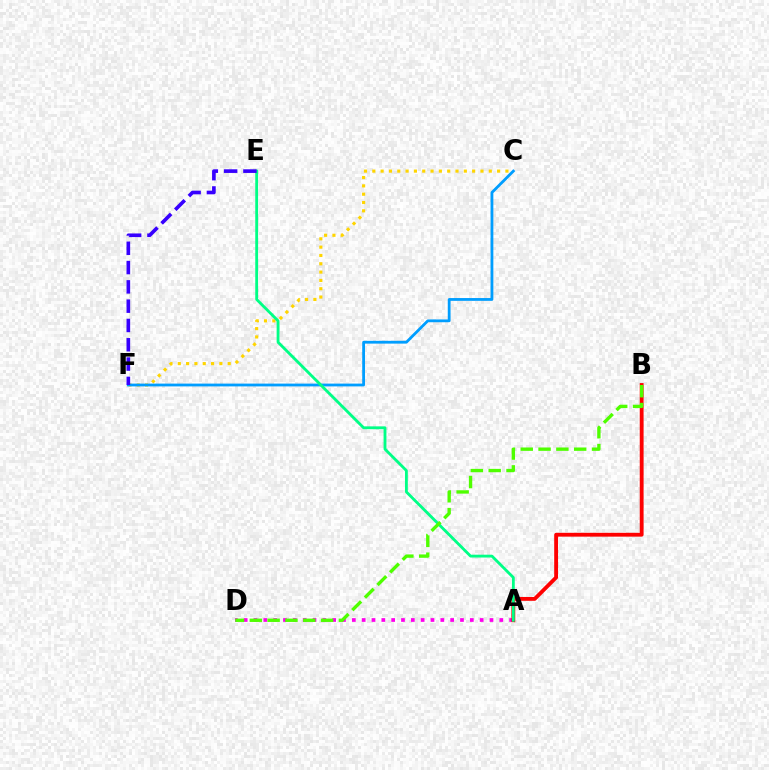{('A', 'D'): [{'color': '#ff00ed', 'line_style': 'dotted', 'thickness': 2.67}], ('C', 'F'): [{'color': '#ffd500', 'line_style': 'dotted', 'thickness': 2.26}, {'color': '#009eff', 'line_style': 'solid', 'thickness': 2.01}], ('A', 'B'): [{'color': '#ff0000', 'line_style': 'solid', 'thickness': 2.76}], ('A', 'E'): [{'color': '#00ff86', 'line_style': 'solid', 'thickness': 2.04}], ('E', 'F'): [{'color': '#3700ff', 'line_style': 'dashed', 'thickness': 2.62}], ('B', 'D'): [{'color': '#4fff00', 'line_style': 'dashed', 'thickness': 2.42}]}